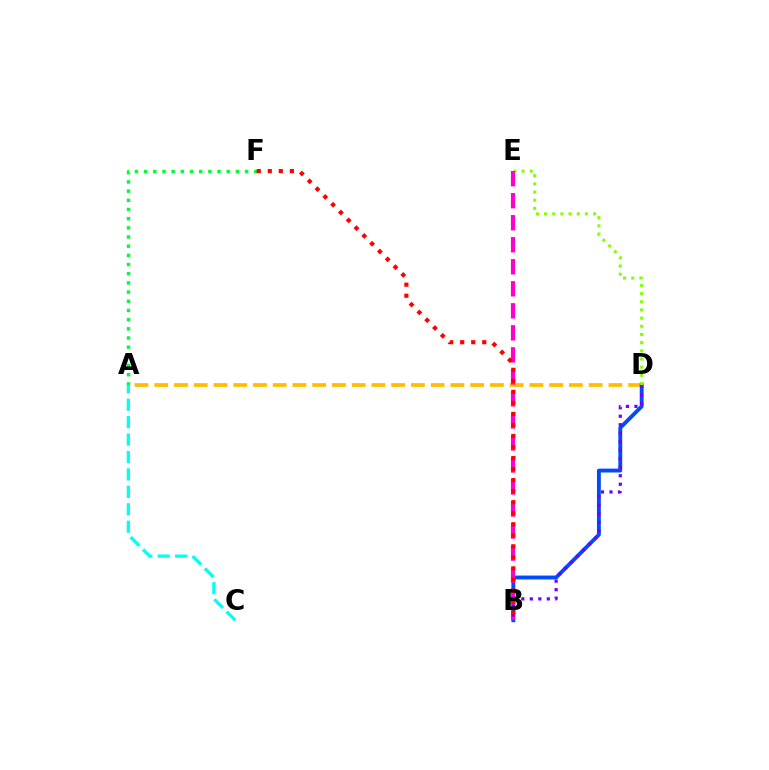{('A', 'D'): [{'color': '#ffbd00', 'line_style': 'dashed', 'thickness': 2.68}], ('A', 'F'): [{'color': '#00ff39', 'line_style': 'dotted', 'thickness': 2.49}], ('B', 'D'): [{'color': '#004bff', 'line_style': 'solid', 'thickness': 2.78}, {'color': '#7200ff', 'line_style': 'dotted', 'thickness': 2.31}], ('D', 'E'): [{'color': '#84ff00', 'line_style': 'dotted', 'thickness': 2.22}], ('A', 'C'): [{'color': '#00fff6', 'line_style': 'dashed', 'thickness': 2.37}], ('B', 'E'): [{'color': '#ff00cf', 'line_style': 'dashed', 'thickness': 2.99}], ('B', 'F'): [{'color': '#ff0000', 'line_style': 'dotted', 'thickness': 3.0}]}